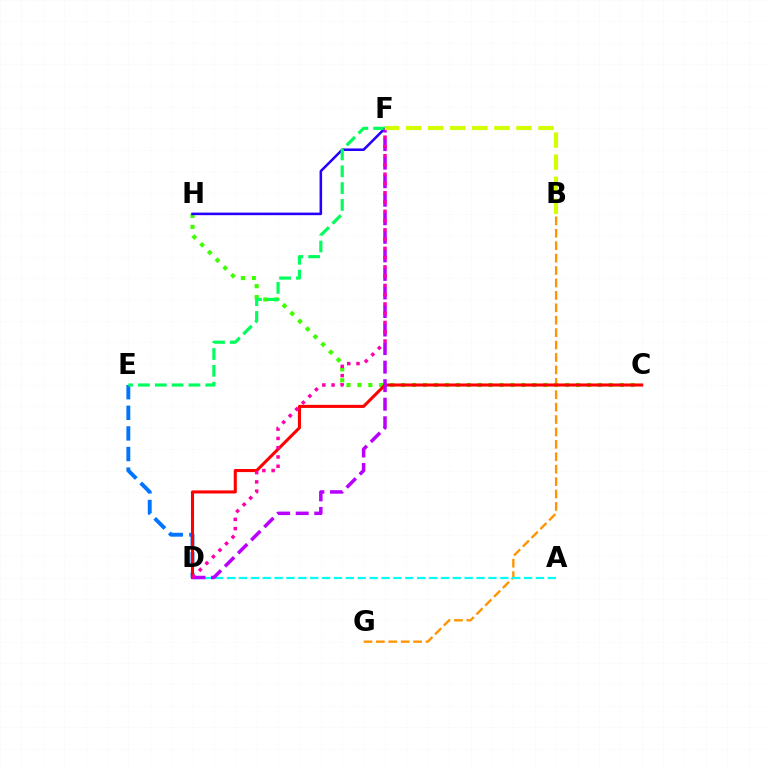{('C', 'H'): [{'color': '#3dff00', 'line_style': 'dotted', 'thickness': 2.97}], ('B', 'G'): [{'color': '#ff9400', 'line_style': 'dashed', 'thickness': 1.69}], ('F', 'H'): [{'color': '#2500ff', 'line_style': 'solid', 'thickness': 1.84}], ('D', 'E'): [{'color': '#0074ff', 'line_style': 'dashed', 'thickness': 2.8}], ('C', 'D'): [{'color': '#ff0000', 'line_style': 'solid', 'thickness': 2.22}], ('A', 'D'): [{'color': '#00fff6', 'line_style': 'dashed', 'thickness': 1.61}], ('D', 'F'): [{'color': '#b900ff', 'line_style': 'dashed', 'thickness': 2.52}, {'color': '#ff00ac', 'line_style': 'dotted', 'thickness': 2.52}], ('E', 'F'): [{'color': '#00ff5c', 'line_style': 'dashed', 'thickness': 2.29}], ('B', 'F'): [{'color': '#d1ff00', 'line_style': 'dashed', 'thickness': 3.0}]}